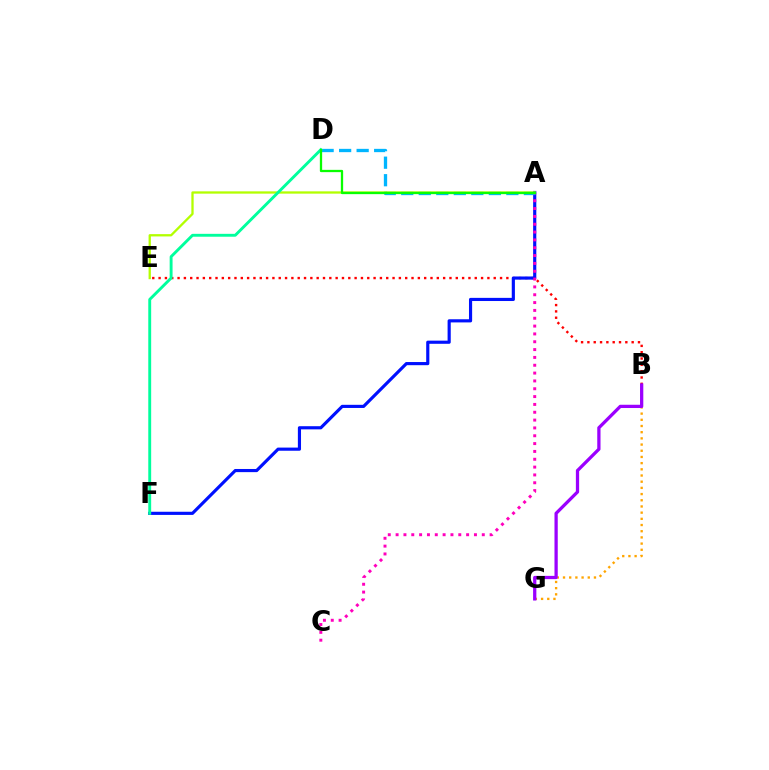{('B', 'E'): [{'color': '#ff0000', 'line_style': 'dotted', 'thickness': 1.72}], ('B', 'G'): [{'color': '#ffa500', 'line_style': 'dotted', 'thickness': 1.68}, {'color': '#9b00ff', 'line_style': 'solid', 'thickness': 2.35}], ('A', 'F'): [{'color': '#0010ff', 'line_style': 'solid', 'thickness': 2.27}], ('A', 'D'): [{'color': '#00b5ff', 'line_style': 'dashed', 'thickness': 2.38}, {'color': '#08ff00', 'line_style': 'solid', 'thickness': 1.65}], ('A', 'E'): [{'color': '#b3ff00', 'line_style': 'solid', 'thickness': 1.66}], ('D', 'F'): [{'color': '#00ff9d', 'line_style': 'solid', 'thickness': 2.08}], ('A', 'C'): [{'color': '#ff00bd', 'line_style': 'dotted', 'thickness': 2.13}]}